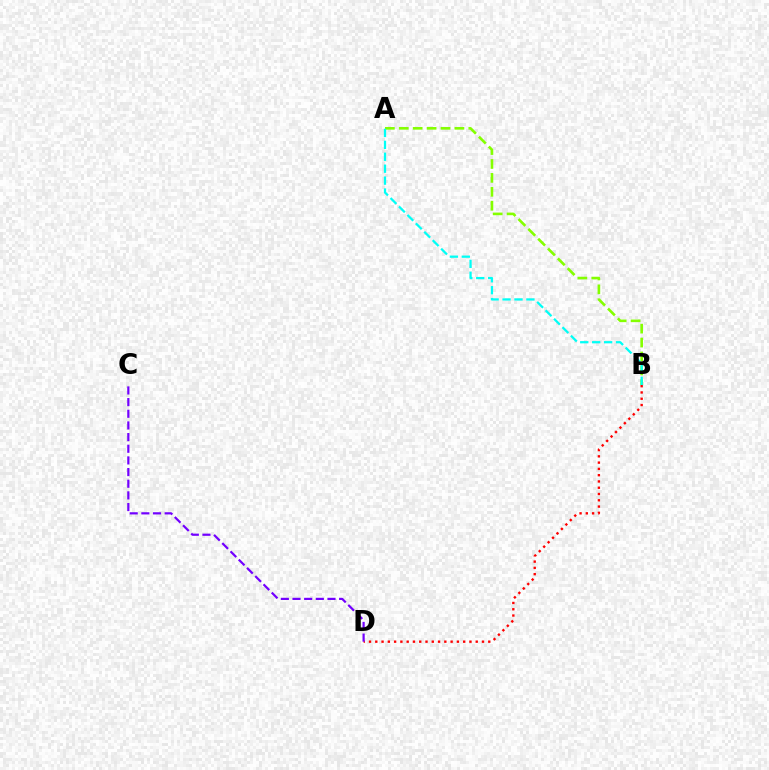{('B', 'D'): [{'color': '#ff0000', 'line_style': 'dotted', 'thickness': 1.71}], ('C', 'D'): [{'color': '#7200ff', 'line_style': 'dashed', 'thickness': 1.58}], ('A', 'B'): [{'color': '#84ff00', 'line_style': 'dashed', 'thickness': 1.89}, {'color': '#00fff6', 'line_style': 'dashed', 'thickness': 1.62}]}